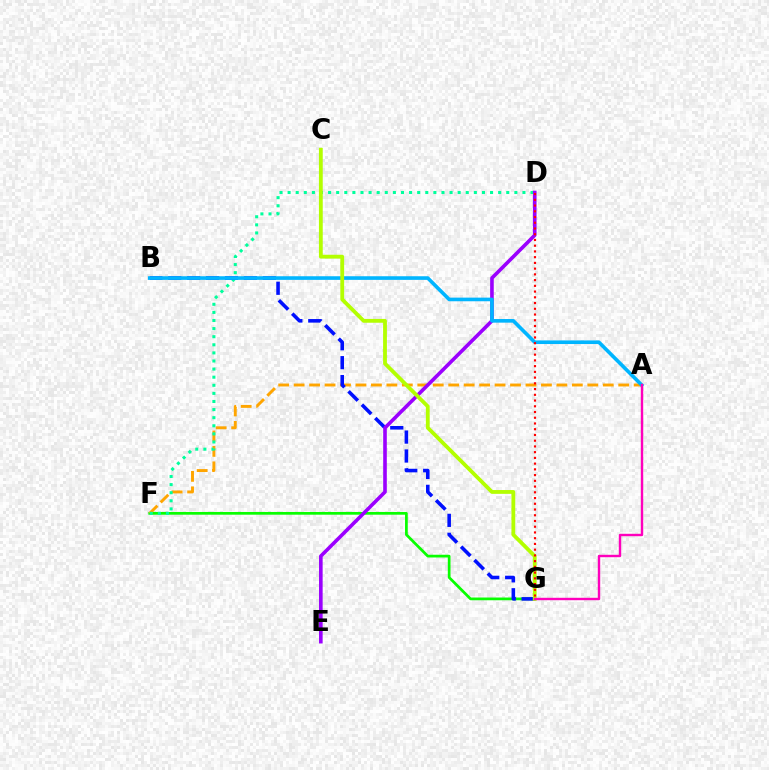{('F', 'G'): [{'color': '#08ff00', 'line_style': 'solid', 'thickness': 1.96}], ('A', 'F'): [{'color': '#ffa500', 'line_style': 'dashed', 'thickness': 2.1}], ('D', 'F'): [{'color': '#00ff9d', 'line_style': 'dotted', 'thickness': 2.2}], ('B', 'G'): [{'color': '#0010ff', 'line_style': 'dashed', 'thickness': 2.57}], ('D', 'E'): [{'color': '#9b00ff', 'line_style': 'solid', 'thickness': 2.6}], ('A', 'B'): [{'color': '#00b5ff', 'line_style': 'solid', 'thickness': 2.61}], ('C', 'G'): [{'color': '#b3ff00', 'line_style': 'solid', 'thickness': 2.74}], ('A', 'G'): [{'color': '#ff00bd', 'line_style': 'solid', 'thickness': 1.73}], ('D', 'G'): [{'color': '#ff0000', 'line_style': 'dotted', 'thickness': 1.56}]}